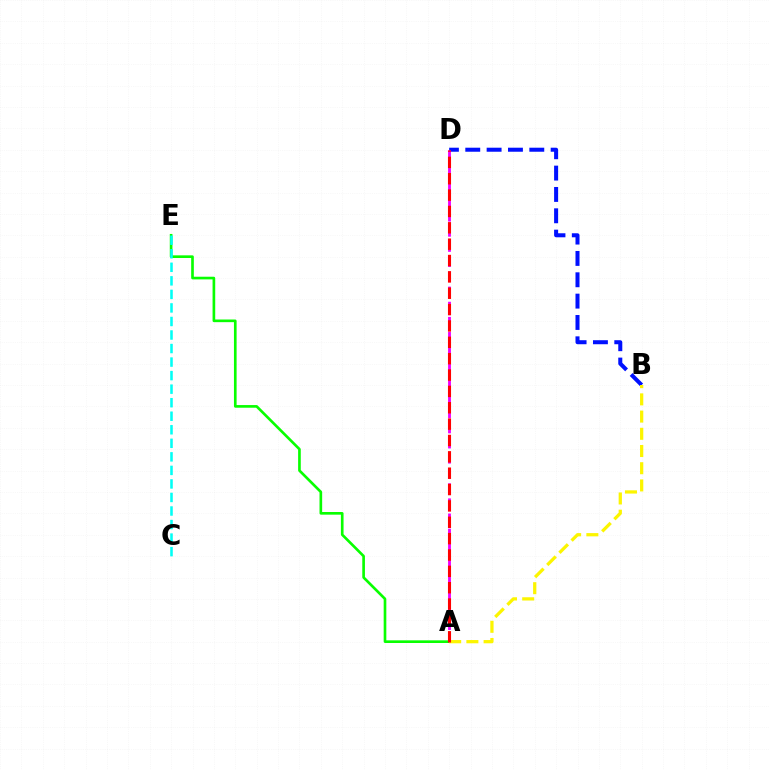{('B', 'D'): [{'color': '#0010ff', 'line_style': 'dashed', 'thickness': 2.9}], ('A', 'D'): [{'color': '#ee00ff', 'line_style': 'dashed', 'thickness': 2.05}, {'color': '#ff0000', 'line_style': 'dashed', 'thickness': 2.22}], ('A', 'E'): [{'color': '#08ff00', 'line_style': 'solid', 'thickness': 1.91}], ('A', 'B'): [{'color': '#fcf500', 'line_style': 'dashed', 'thickness': 2.34}], ('C', 'E'): [{'color': '#00fff6', 'line_style': 'dashed', 'thickness': 1.84}]}